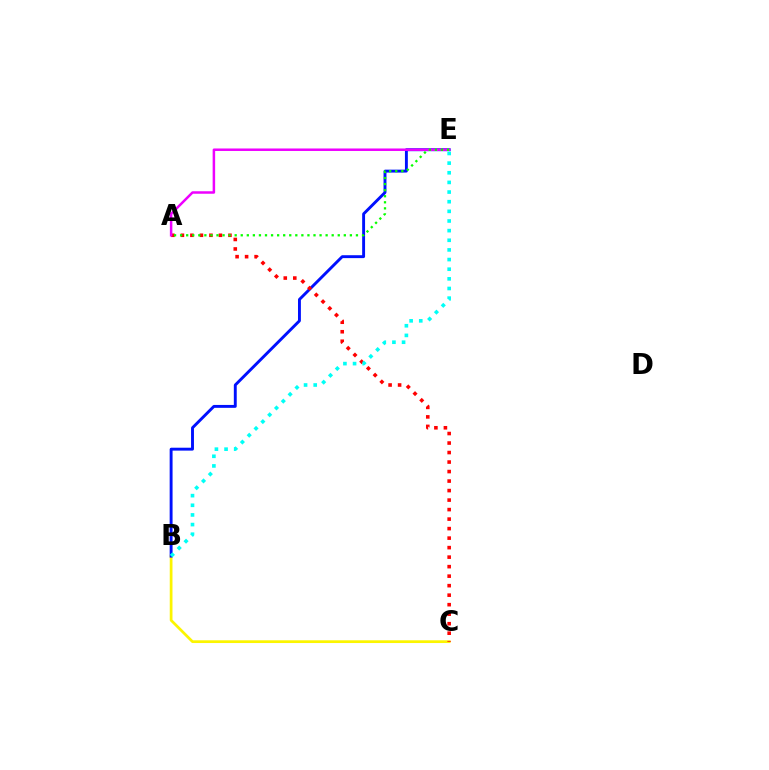{('B', 'C'): [{'color': '#fcf500', 'line_style': 'solid', 'thickness': 1.97}], ('B', 'E'): [{'color': '#0010ff', 'line_style': 'solid', 'thickness': 2.09}, {'color': '#00fff6', 'line_style': 'dotted', 'thickness': 2.62}], ('A', 'C'): [{'color': '#ff0000', 'line_style': 'dotted', 'thickness': 2.58}], ('A', 'E'): [{'color': '#ee00ff', 'line_style': 'solid', 'thickness': 1.8}, {'color': '#08ff00', 'line_style': 'dotted', 'thickness': 1.65}]}